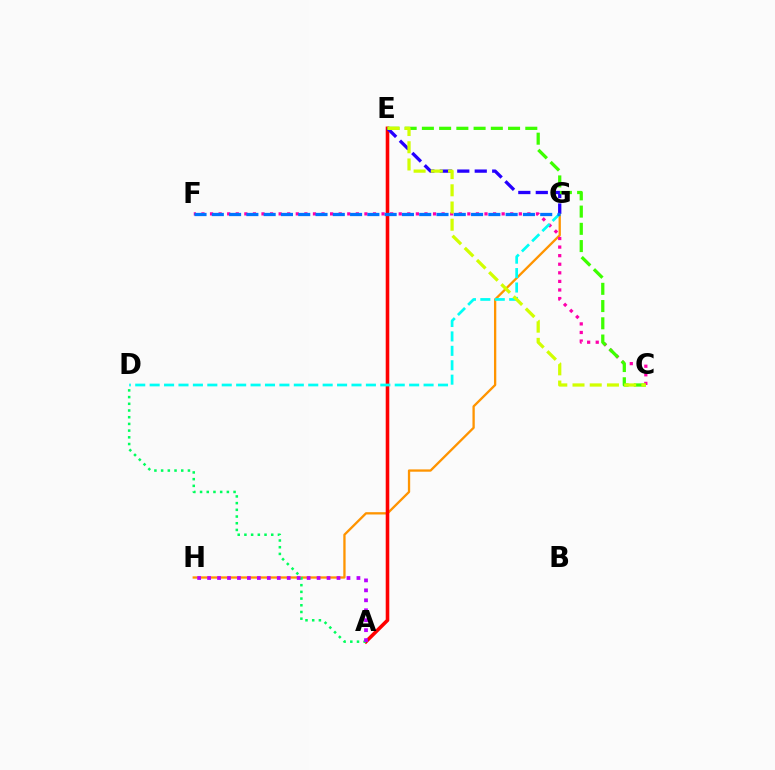{('G', 'H'): [{'color': '#ff9400', 'line_style': 'solid', 'thickness': 1.66}], ('A', 'E'): [{'color': '#ff0000', 'line_style': 'solid', 'thickness': 2.58}], ('E', 'G'): [{'color': '#2500ff', 'line_style': 'dashed', 'thickness': 2.37}], ('A', 'D'): [{'color': '#00ff5c', 'line_style': 'dotted', 'thickness': 1.82}], ('C', 'F'): [{'color': '#ff00ac', 'line_style': 'dotted', 'thickness': 2.33}], ('C', 'E'): [{'color': '#3dff00', 'line_style': 'dashed', 'thickness': 2.34}, {'color': '#d1ff00', 'line_style': 'dashed', 'thickness': 2.34}], ('D', 'G'): [{'color': '#00fff6', 'line_style': 'dashed', 'thickness': 1.96}], ('A', 'H'): [{'color': '#b900ff', 'line_style': 'dotted', 'thickness': 2.71}], ('F', 'G'): [{'color': '#0074ff', 'line_style': 'dashed', 'thickness': 2.35}]}